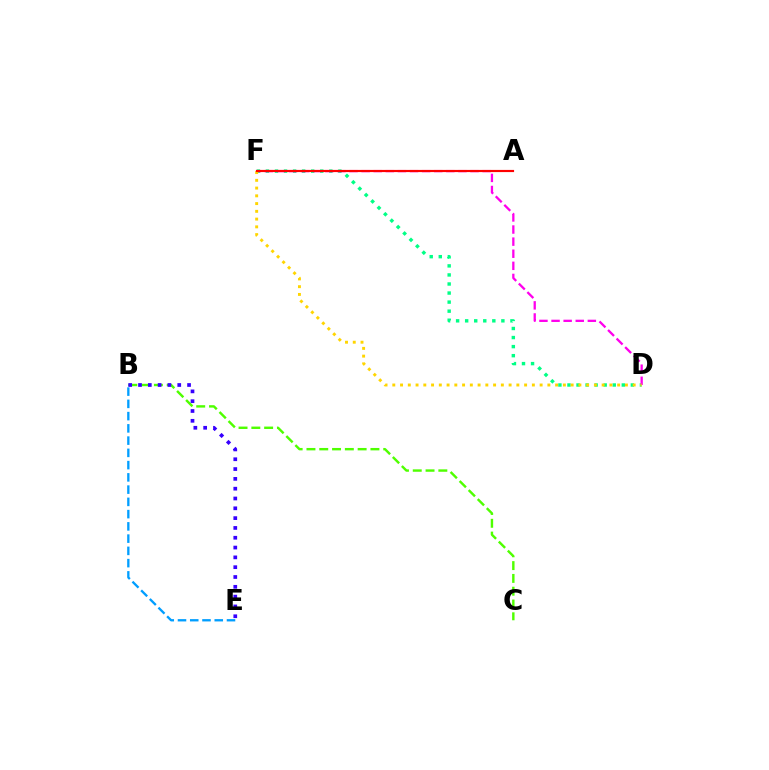{('B', 'C'): [{'color': '#4fff00', 'line_style': 'dashed', 'thickness': 1.74}], ('D', 'F'): [{'color': '#00ff86', 'line_style': 'dotted', 'thickness': 2.46}, {'color': '#ff00ed', 'line_style': 'dashed', 'thickness': 1.64}, {'color': '#ffd500', 'line_style': 'dotted', 'thickness': 2.11}], ('B', 'E'): [{'color': '#3700ff', 'line_style': 'dotted', 'thickness': 2.67}, {'color': '#009eff', 'line_style': 'dashed', 'thickness': 1.66}], ('A', 'F'): [{'color': '#ff0000', 'line_style': 'solid', 'thickness': 1.57}]}